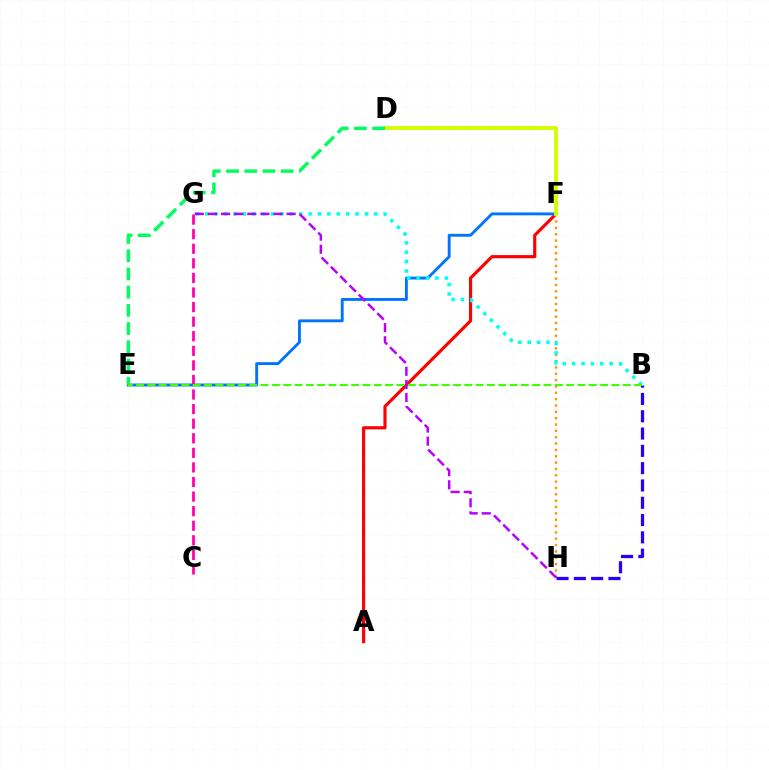{('A', 'F'): [{'color': '#ff0000', 'line_style': 'solid', 'thickness': 2.26}], ('E', 'F'): [{'color': '#0074ff', 'line_style': 'solid', 'thickness': 2.07}], ('C', 'G'): [{'color': '#ff00ac', 'line_style': 'dashed', 'thickness': 1.98}], ('F', 'H'): [{'color': '#ff9400', 'line_style': 'dotted', 'thickness': 1.72}], ('D', 'F'): [{'color': '#d1ff00', 'line_style': 'solid', 'thickness': 2.8}], ('D', 'E'): [{'color': '#00ff5c', 'line_style': 'dashed', 'thickness': 2.47}], ('B', 'H'): [{'color': '#2500ff', 'line_style': 'dashed', 'thickness': 2.35}], ('B', 'G'): [{'color': '#00fff6', 'line_style': 'dotted', 'thickness': 2.55}], ('B', 'E'): [{'color': '#3dff00', 'line_style': 'dashed', 'thickness': 1.54}], ('G', 'H'): [{'color': '#b900ff', 'line_style': 'dashed', 'thickness': 1.78}]}